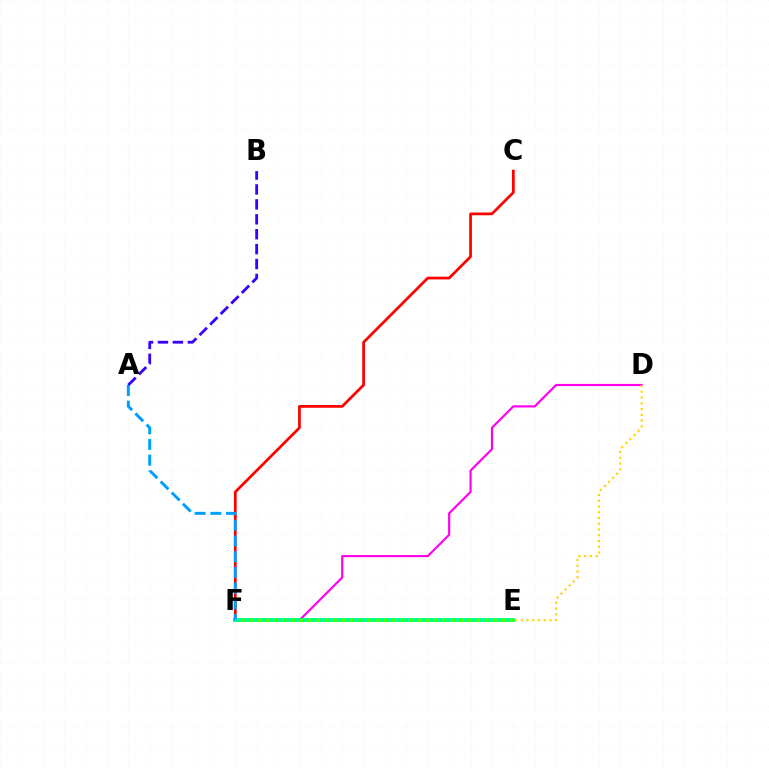{('D', 'F'): [{'color': '#ff00ed', 'line_style': 'solid', 'thickness': 1.56}], ('C', 'F'): [{'color': '#ff0000', 'line_style': 'solid', 'thickness': 1.96}], ('D', 'E'): [{'color': '#ffd500', 'line_style': 'dotted', 'thickness': 1.56}], ('E', 'F'): [{'color': '#00ff86', 'line_style': 'solid', 'thickness': 2.81}, {'color': '#4fff00', 'line_style': 'dotted', 'thickness': 2.29}], ('A', 'F'): [{'color': '#009eff', 'line_style': 'dashed', 'thickness': 2.13}], ('A', 'B'): [{'color': '#3700ff', 'line_style': 'dashed', 'thickness': 2.03}]}